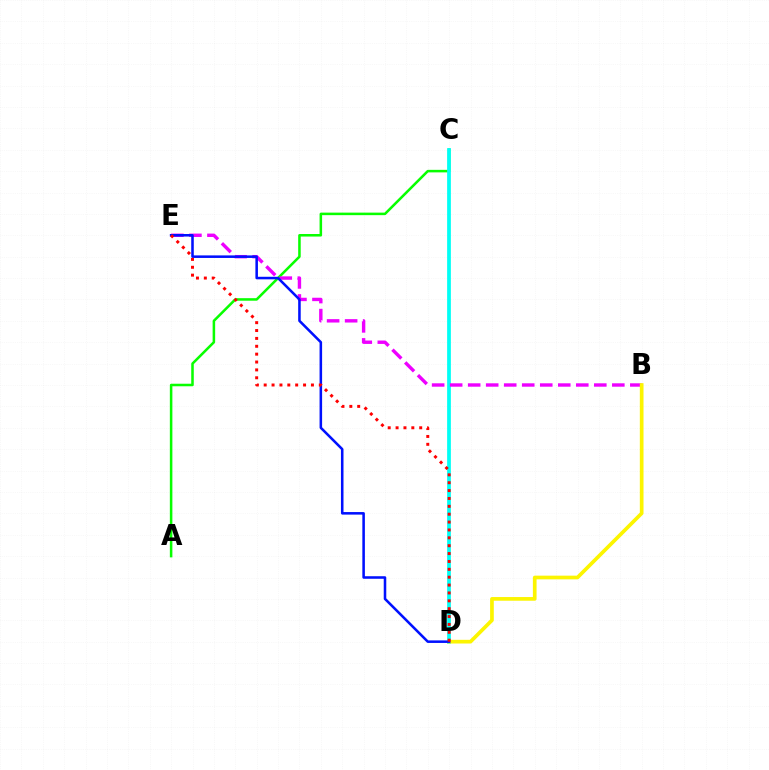{('A', 'C'): [{'color': '#08ff00', 'line_style': 'solid', 'thickness': 1.83}], ('C', 'D'): [{'color': '#00fff6', 'line_style': 'solid', 'thickness': 2.69}], ('B', 'E'): [{'color': '#ee00ff', 'line_style': 'dashed', 'thickness': 2.45}], ('B', 'D'): [{'color': '#fcf500', 'line_style': 'solid', 'thickness': 2.65}], ('D', 'E'): [{'color': '#0010ff', 'line_style': 'solid', 'thickness': 1.83}, {'color': '#ff0000', 'line_style': 'dotted', 'thickness': 2.14}]}